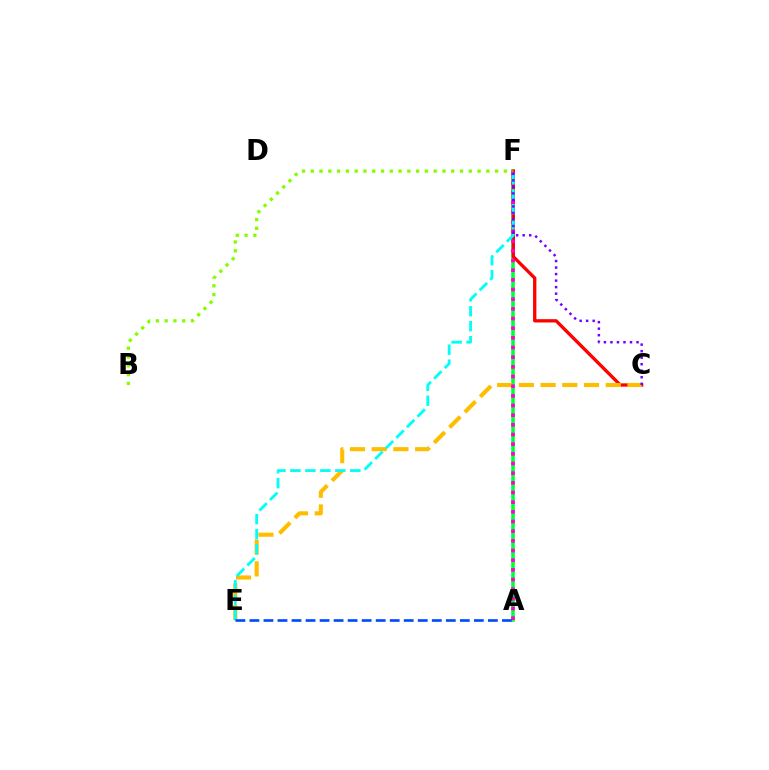{('A', 'F'): [{'color': '#00ff39', 'line_style': 'solid', 'thickness': 2.57}, {'color': '#ff00cf', 'line_style': 'dotted', 'thickness': 2.63}], ('C', 'F'): [{'color': '#ff0000', 'line_style': 'solid', 'thickness': 2.39}, {'color': '#7200ff', 'line_style': 'dotted', 'thickness': 1.77}], ('C', 'E'): [{'color': '#ffbd00', 'line_style': 'dashed', 'thickness': 2.95}], ('E', 'F'): [{'color': '#00fff6', 'line_style': 'dashed', 'thickness': 2.03}], ('A', 'E'): [{'color': '#004bff', 'line_style': 'dashed', 'thickness': 1.91}], ('B', 'F'): [{'color': '#84ff00', 'line_style': 'dotted', 'thickness': 2.38}]}